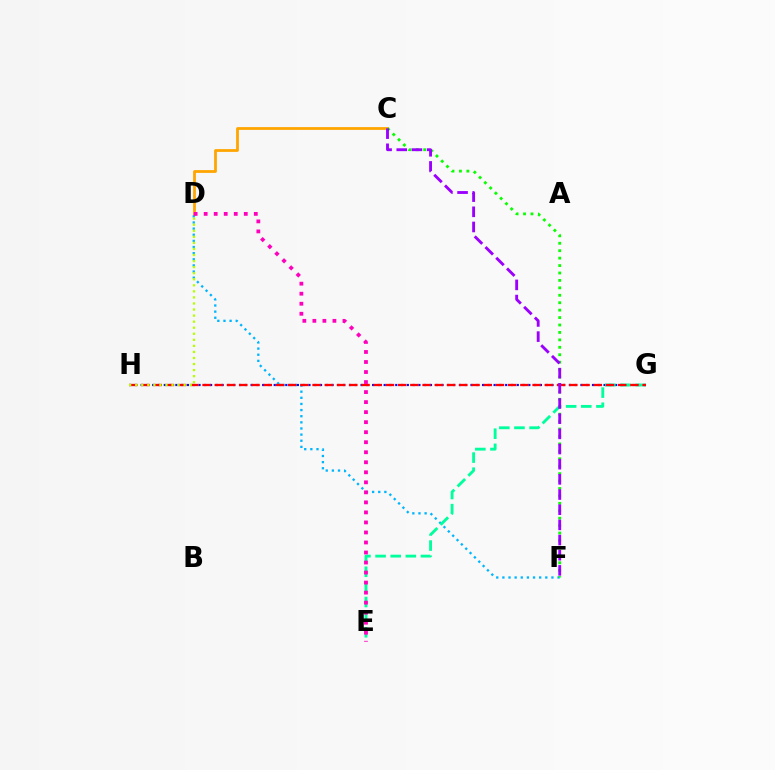{('C', 'D'): [{'color': '#ffa500', 'line_style': 'solid', 'thickness': 2.0}], ('D', 'F'): [{'color': '#00b5ff', 'line_style': 'dotted', 'thickness': 1.67}], ('G', 'H'): [{'color': '#0010ff', 'line_style': 'dotted', 'thickness': 1.57}, {'color': '#ff0000', 'line_style': 'dashed', 'thickness': 1.66}], ('E', 'G'): [{'color': '#00ff9d', 'line_style': 'dashed', 'thickness': 2.06}], ('C', 'F'): [{'color': '#08ff00', 'line_style': 'dotted', 'thickness': 2.02}, {'color': '#9b00ff', 'line_style': 'dashed', 'thickness': 2.06}], ('D', 'H'): [{'color': '#b3ff00', 'line_style': 'dotted', 'thickness': 1.65}], ('D', 'E'): [{'color': '#ff00bd', 'line_style': 'dotted', 'thickness': 2.72}]}